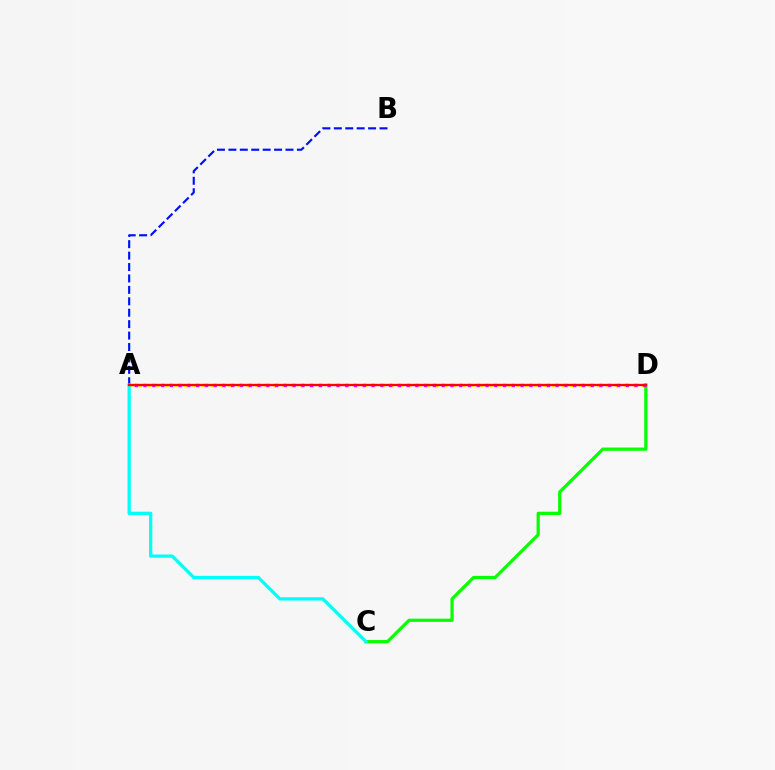{('A', 'D'): [{'color': '#fcf500', 'line_style': 'dotted', 'thickness': 2.44}, {'color': '#ee00ff', 'line_style': 'dotted', 'thickness': 2.38}, {'color': '#ff0000', 'line_style': 'solid', 'thickness': 1.66}], ('A', 'B'): [{'color': '#0010ff', 'line_style': 'dashed', 'thickness': 1.55}], ('C', 'D'): [{'color': '#08ff00', 'line_style': 'solid', 'thickness': 2.33}], ('A', 'C'): [{'color': '#00fff6', 'line_style': 'solid', 'thickness': 2.35}]}